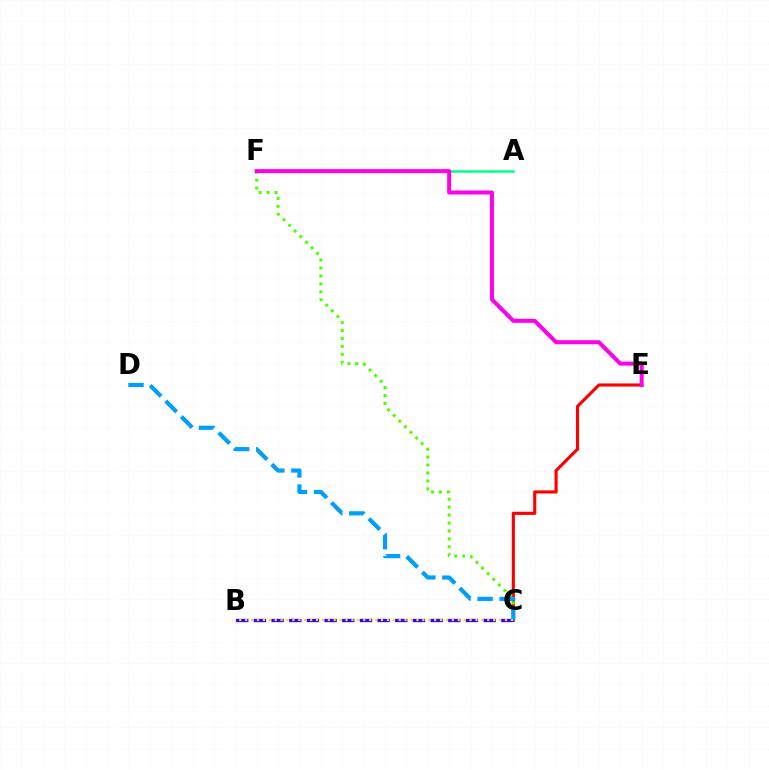{('A', 'F'): [{'color': '#00ff86', 'line_style': 'solid', 'thickness': 1.8}], ('C', 'E'): [{'color': '#ff0000', 'line_style': 'solid', 'thickness': 2.25}], ('C', 'F'): [{'color': '#4fff00', 'line_style': 'dotted', 'thickness': 2.16}], ('B', 'C'): [{'color': '#3700ff', 'line_style': 'dashed', 'thickness': 2.4}, {'color': '#ffd500', 'line_style': 'dotted', 'thickness': 1.6}], ('C', 'D'): [{'color': '#009eff', 'line_style': 'dashed', 'thickness': 2.99}], ('E', 'F'): [{'color': '#ff00ed', 'line_style': 'solid', 'thickness': 2.89}]}